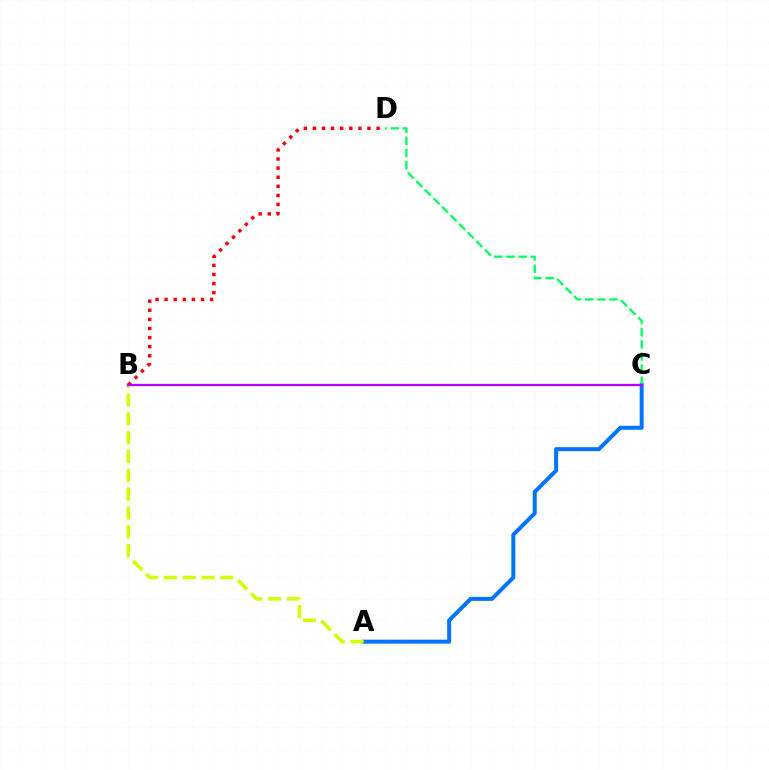{('A', 'C'): [{'color': '#0074ff', 'line_style': 'solid', 'thickness': 2.87}], ('C', 'D'): [{'color': '#00ff5c', 'line_style': 'dashed', 'thickness': 1.65}], ('A', 'B'): [{'color': '#d1ff00', 'line_style': 'dashed', 'thickness': 2.56}], ('B', 'D'): [{'color': '#ff0000', 'line_style': 'dotted', 'thickness': 2.47}], ('B', 'C'): [{'color': '#b900ff', 'line_style': 'solid', 'thickness': 1.65}]}